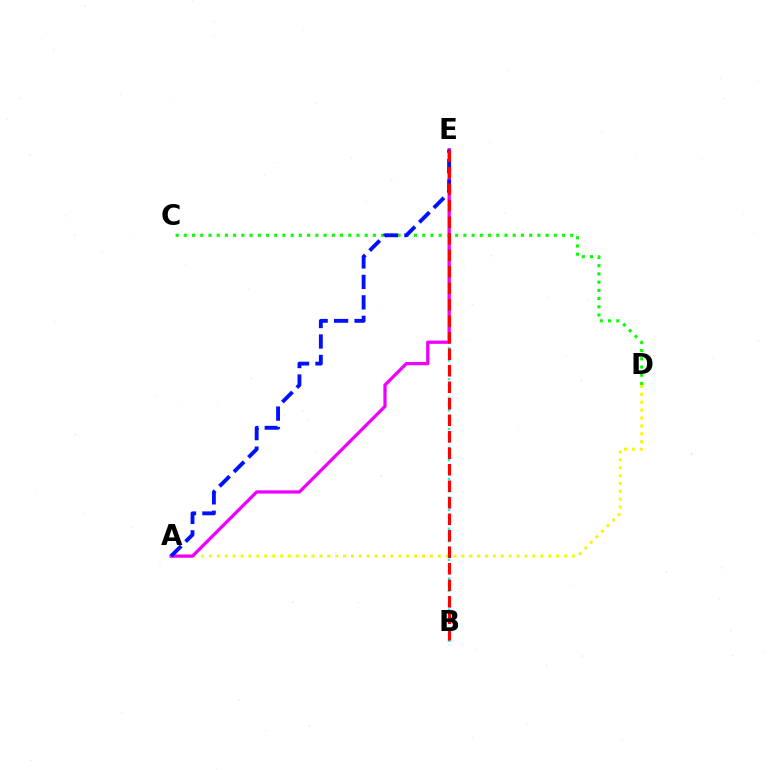{('A', 'D'): [{'color': '#fcf500', 'line_style': 'dotted', 'thickness': 2.14}], ('B', 'E'): [{'color': '#00fff6', 'line_style': 'dotted', 'thickness': 1.69}, {'color': '#ff0000', 'line_style': 'dashed', 'thickness': 2.24}], ('A', 'E'): [{'color': '#ee00ff', 'line_style': 'solid', 'thickness': 2.35}, {'color': '#0010ff', 'line_style': 'dashed', 'thickness': 2.78}], ('C', 'D'): [{'color': '#08ff00', 'line_style': 'dotted', 'thickness': 2.23}]}